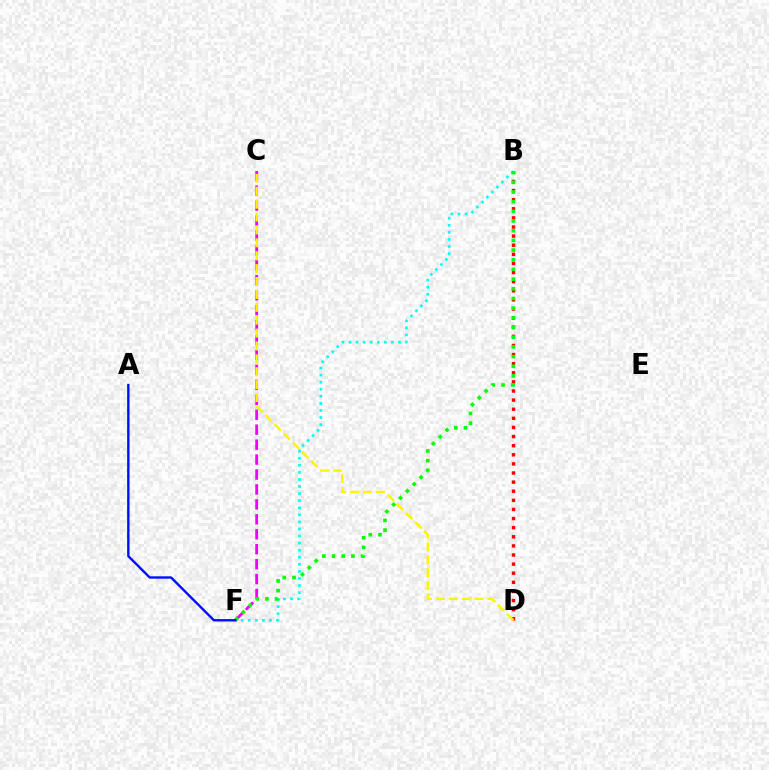{('B', 'D'): [{'color': '#ff0000', 'line_style': 'dotted', 'thickness': 2.48}], ('C', 'F'): [{'color': '#ee00ff', 'line_style': 'dashed', 'thickness': 2.03}], ('B', 'F'): [{'color': '#00fff6', 'line_style': 'dotted', 'thickness': 1.92}, {'color': '#08ff00', 'line_style': 'dotted', 'thickness': 2.63}], ('C', 'D'): [{'color': '#fcf500', 'line_style': 'dashed', 'thickness': 1.75}], ('A', 'F'): [{'color': '#0010ff', 'line_style': 'solid', 'thickness': 1.72}]}